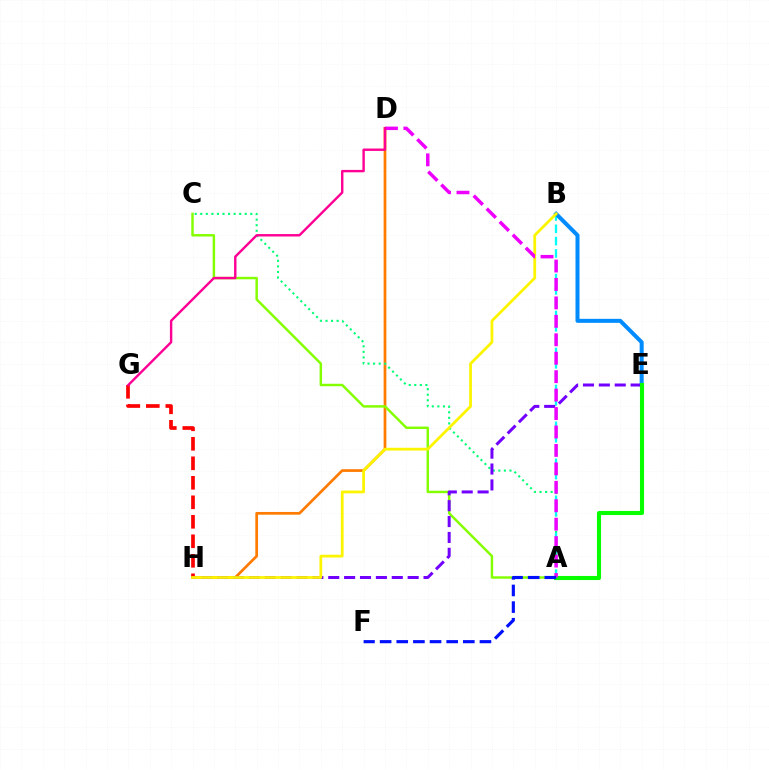{('D', 'H'): [{'color': '#ff7c00', 'line_style': 'solid', 'thickness': 1.97}], ('A', 'C'): [{'color': '#00ff74', 'line_style': 'dotted', 'thickness': 1.51}, {'color': '#84ff00', 'line_style': 'solid', 'thickness': 1.77}], ('A', 'B'): [{'color': '#00fff6', 'line_style': 'dashed', 'thickness': 1.67}], ('B', 'E'): [{'color': '#008cff', 'line_style': 'solid', 'thickness': 2.89}], ('E', 'H'): [{'color': '#7200ff', 'line_style': 'dashed', 'thickness': 2.16}], ('A', 'E'): [{'color': '#08ff00', 'line_style': 'solid', 'thickness': 2.94}], ('G', 'H'): [{'color': '#ff0000', 'line_style': 'dashed', 'thickness': 2.65}], ('B', 'H'): [{'color': '#fcf500', 'line_style': 'solid', 'thickness': 1.99}], ('A', 'D'): [{'color': '#ee00ff', 'line_style': 'dashed', 'thickness': 2.51}], ('D', 'G'): [{'color': '#ff0094', 'line_style': 'solid', 'thickness': 1.74}], ('A', 'F'): [{'color': '#0010ff', 'line_style': 'dashed', 'thickness': 2.26}]}